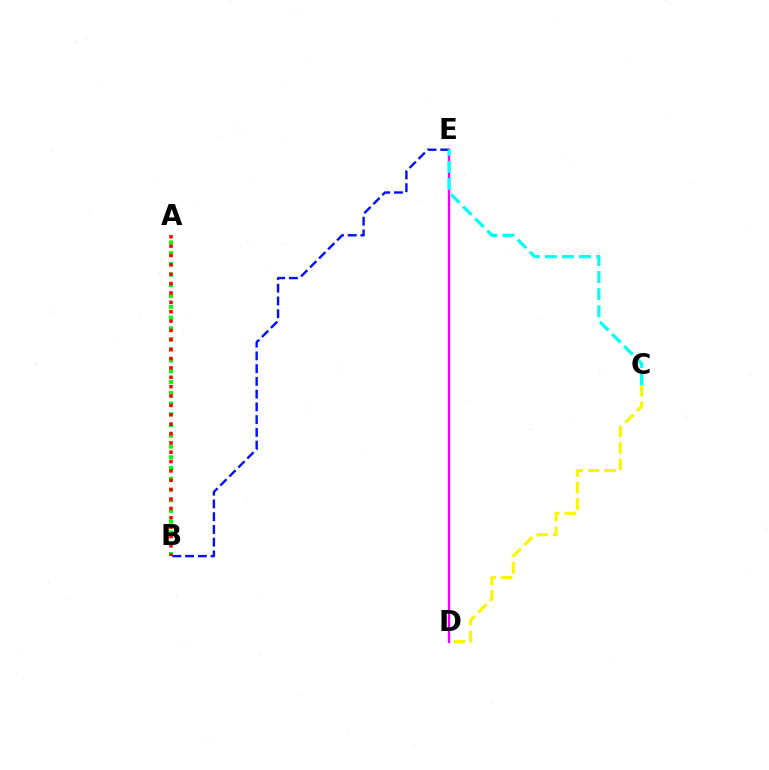{('A', 'B'): [{'color': '#08ff00', 'line_style': 'dotted', 'thickness': 2.92}, {'color': '#ff0000', 'line_style': 'dotted', 'thickness': 2.55}], ('C', 'D'): [{'color': '#fcf500', 'line_style': 'dashed', 'thickness': 2.24}], ('B', 'E'): [{'color': '#0010ff', 'line_style': 'dashed', 'thickness': 1.73}], ('D', 'E'): [{'color': '#ee00ff', 'line_style': 'solid', 'thickness': 1.66}], ('C', 'E'): [{'color': '#00fff6', 'line_style': 'dashed', 'thickness': 2.32}]}